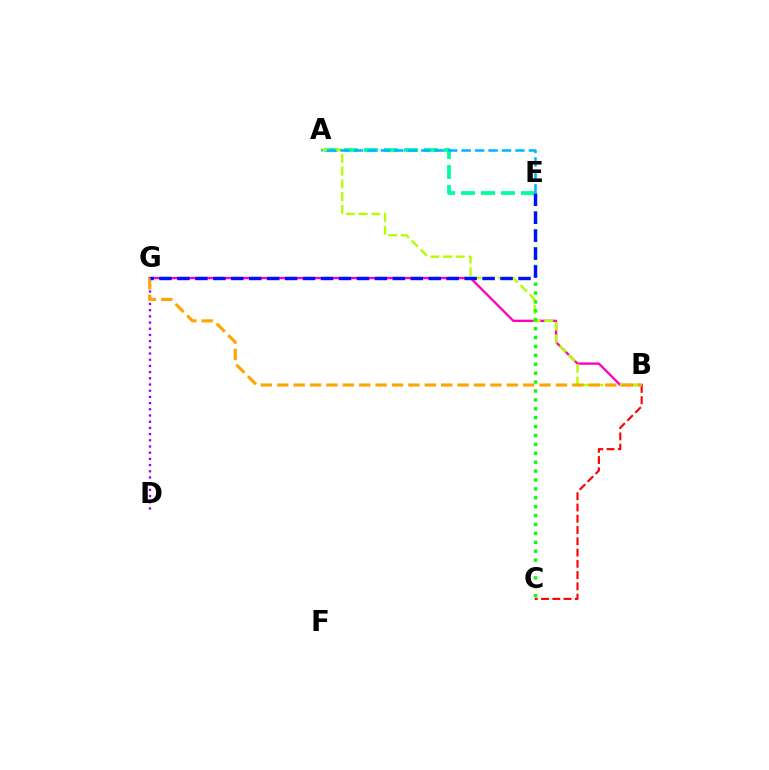{('A', 'E'): [{'color': '#00ff9d', 'line_style': 'dashed', 'thickness': 2.72}, {'color': '#00b5ff', 'line_style': 'dashed', 'thickness': 1.83}], ('B', 'C'): [{'color': '#ff0000', 'line_style': 'dashed', 'thickness': 1.53}], ('B', 'G'): [{'color': '#ff00bd', 'line_style': 'solid', 'thickness': 1.68}, {'color': '#ffa500', 'line_style': 'dashed', 'thickness': 2.23}], ('A', 'B'): [{'color': '#b3ff00', 'line_style': 'dashed', 'thickness': 1.73}], ('C', 'E'): [{'color': '#08ff00', 'line_style': 'dotted', 'thickness': 2.42}], ('D', 'G'): [{'color': '#9b00ff', 'line_style': 'dotted', 'thickness': 1.68}], ('E', 'G'): [{'color': '#0010ff', 'line_style': 'dashed', 'thickness': 2.44}]}